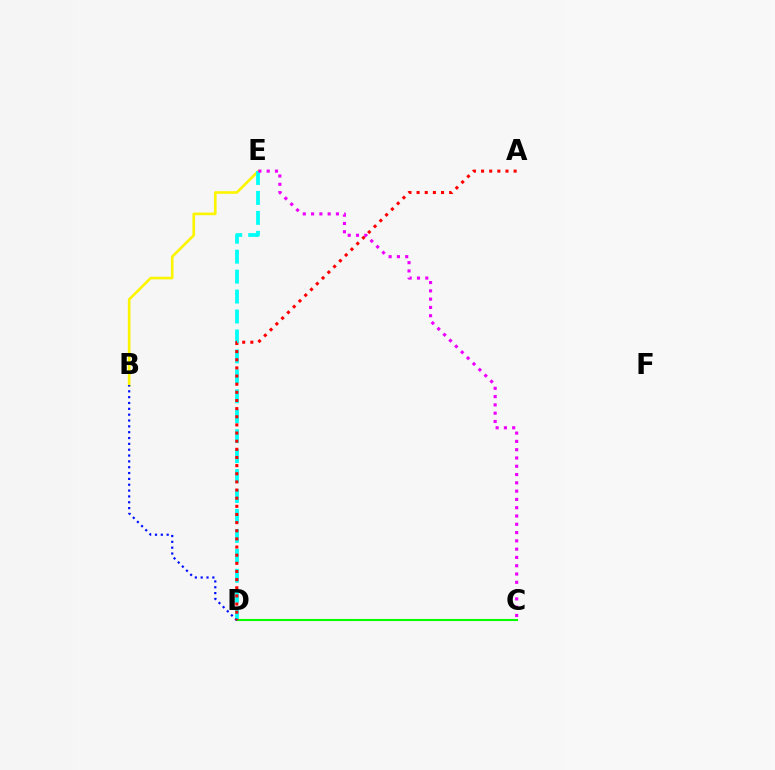{('B', 'E'): [{'color': '#fcf500', 'line_style': 'solid', 'thickness': 1.9}], ('D', 'E'): [{'color': '#00fff6', 'line_style': 'dashed', 'thickness': 2.71}], ('C', 'D'): [{'color': '#08ff00', 'line_style': 'solid', 'thickness': 1.51}], ('C', 'E'): [{'color': '#ee00ff', 'line_style': 'dotted', 'thickness': 2.25}], ('B', 'D'): [{'color': '#0010ff', 'line_style': 'dotted', 'thickness': 1.59}], ('A', 'D'): [{'color': '#ff0000', 'line_style': 'dotted', 'thickness': 2.21}]}